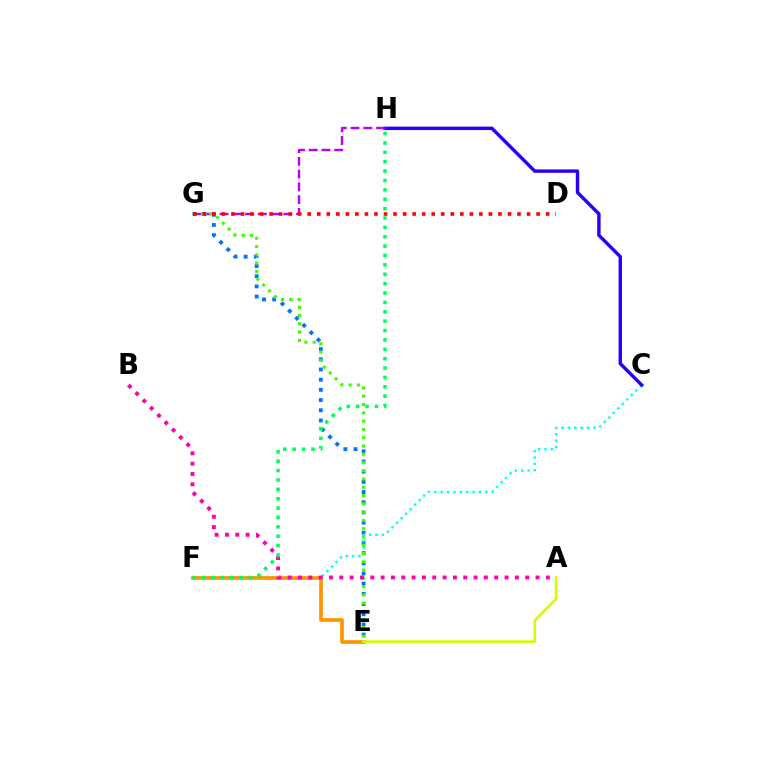{('E', 'G'): [{'color': '#0074ff', 'line_style': 'dotted', 'thickness': 2.77}, {'color': '#3dff00', 'line_style': 'dotted', 'thickness': 2.25}], ('C', 'F'): [{'color': '#00fff6', 'line_style': 'dotted', 'thickness': 1.73}], ('C', 'H'): [{'color': '#2500ff', 'line_style': 'solid', 'thickness': 2.46}], ('E', 'F'): [{'color': '#ff9400', 'line_style': 'solid', 'thickness': 2.65}], ('A', 'E'): [{'color': '#d1ff00', 'line_style': 'solid', 'thickness': 1.88}], ('G', 'H'): [{'color': '#b900ff', 'line_style': 'dashed', 'thickness': 1.73}], ('D', 'G'): [{'color': '#ff0000', 'line_style': 'dotted', 'thickness': 2.59}], ('A', 'B'): [{'color': '#ff00ac', 'line_style': 'dotted', 'thickness': 2.81}], ('F', 'H'): [{'color': '#00ff5c', 'line_style': 'dotted', 'thickness': 2.55}]}